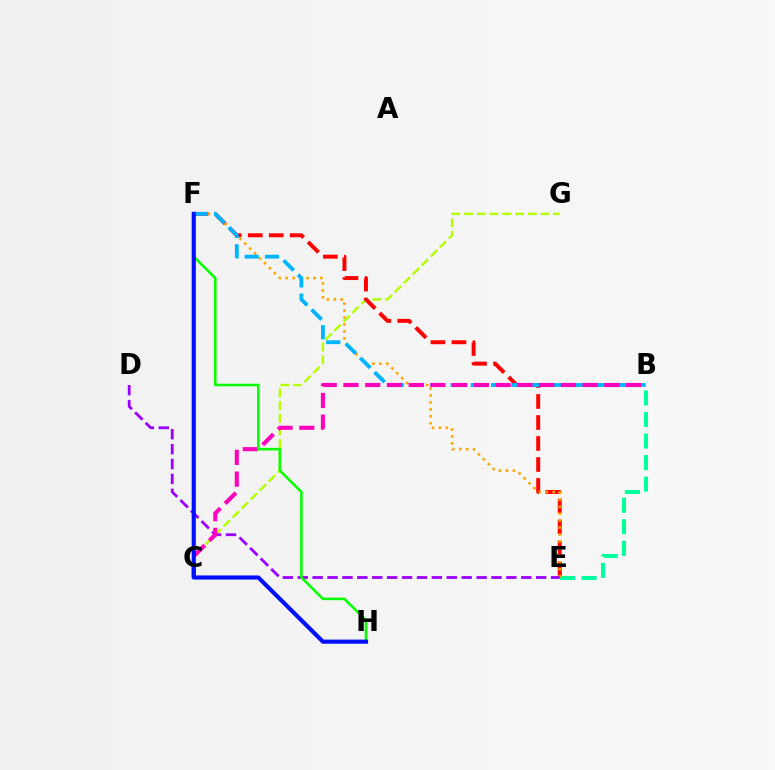{('C', 'G'): [{'color': '#b3ff00', 'line_style': 'dashed', 'thickness': 1.73}], ('B', 'E'): [{'color': '#00ff9d', 'line_style': 'dashed', 'thickness': 2.93}], ('E', 'F'): [{'color': '#ff0000', 'line_style': 'dashed', 'thickness': 2.85}, {'color': '#ffa500', 'line_style': 'dotted', 'thickness': 1.89}], ('D', 'E'): [{'color': '#9b00ff', 'line_style': 'dashed', 'thickness': 2.02}], ('B', 'F'): [{'color': '#00b5ff', 'line_style': 'dashed', 'thickness': 2.75}], ('B', 'C'): [{'color': '#ff00bd', 'line_style': 'dashed', 'thickness': 2.95}], ('F', 'H'): [{'color': '#08ff00', 'line_style': 'solid', 'thickness': 1.87}, {'color': '#0010ff', 'line_style': 'solid', 'thickness': 2.97}]}